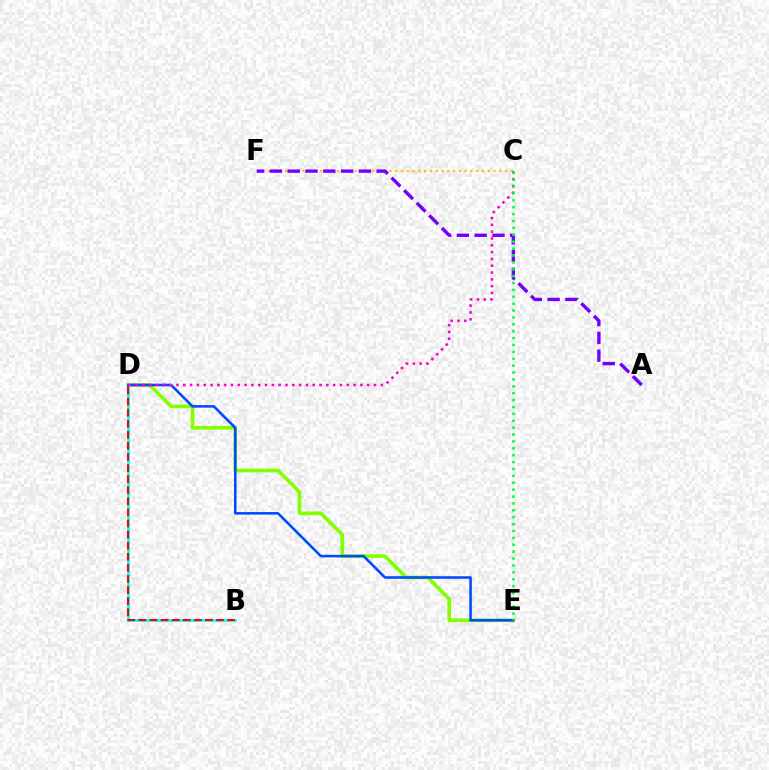{('D', 'E'): [{'color': '#84ff00', 'line_style': 'solid', 'thickness': 2.62}, {'color': '#004bff', 'line_style': 'solid', 'thickness': 1.85}], ('B', 'D'): [{'color': '#00fff6', 'line_style': 'solid', 'thickness': 1.97}, {'color': '#ff0000', 'line_style': 'dashed', 'thickness': 1.51}], ('C', 'F'): [{'color': '#ffbd00', 'line_style': 'dotted', 'thickness': 1.57}], ('A', 'F'): [{'color': '#7200ff', 'line_style': 'dashed', 'thickness': 2.42}], ('C', 'D'): [{'color': '#ff00cf', 'line_style': 'dotted', 'thickness': 1.85}], ('C', 'E'): [{'color': '#00ff39', 'line_style': 'dotted', 'thickness': 1.87}]}